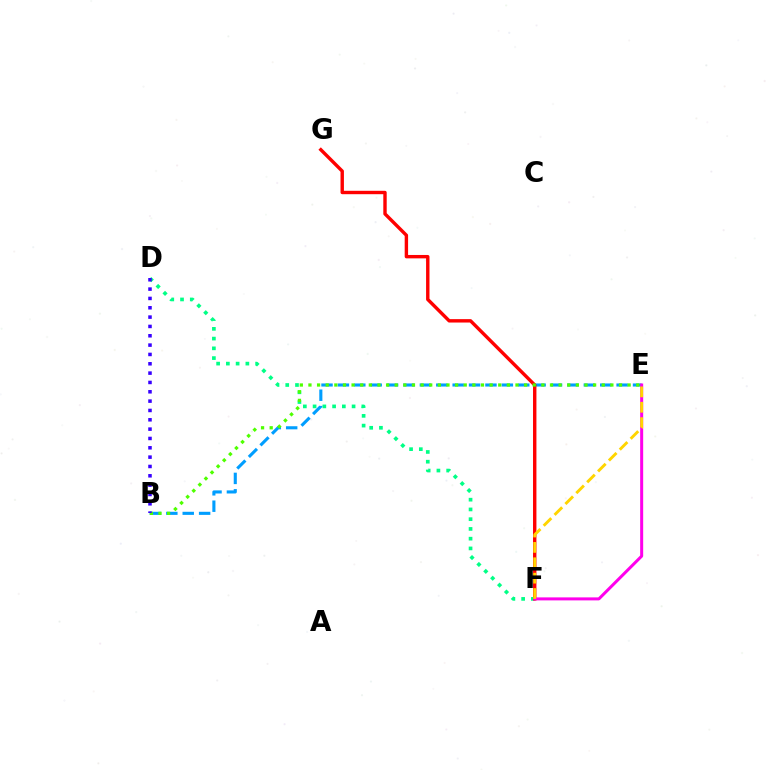{('D', 'F'): [{'color': '#00ff86', 'line_style': 'dotted', 'thickness': 2.65}], ('B', 'E'): [{'color': '#009eff', 'line_style': 'dashed', 'thickness': 2.23}, {'color': '#4fff00', 'line_style': 'dotted', 'thickness': 2.34}], ('F', 'G'): [{'color': '#ff0000', 'line_style': 'solid', 'thickness': 2.45}], ('E', 'F'): [{'color': '#ff00ed', 'line_style': 'solid', 'thickness': 2.16}, {'color': '#ffd500', 'line_style': 'dashed', 'thickness': 2.09}], ('B', 'D'): [{'color': '#3700ff', 'line_style': 'dotted', 'thickness': 2.54}]}